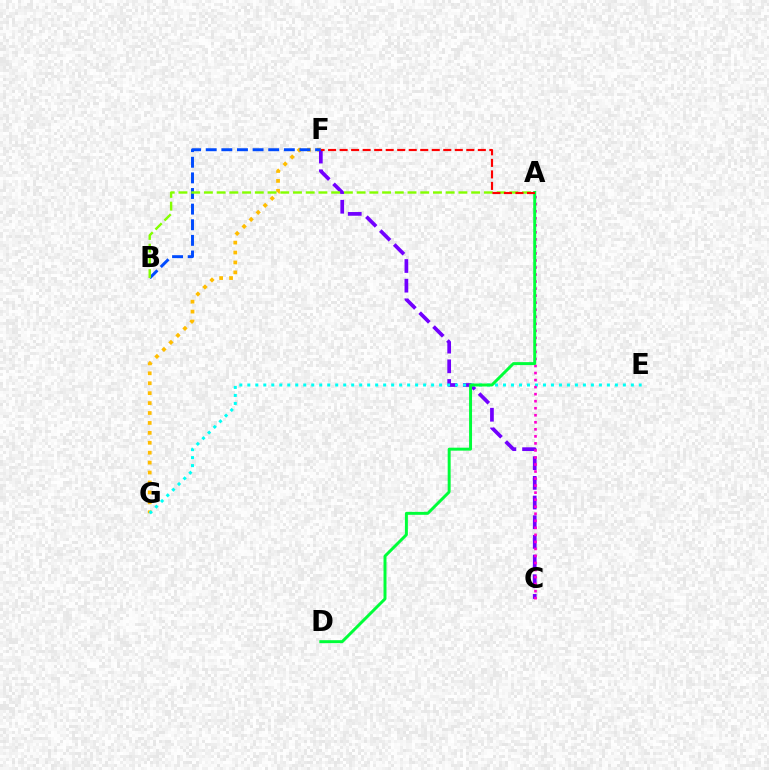{('F', 'G'): [{'color': '#ffbd00', 'line_style': 'dotted', 'thickness': 2.7}], ('C', 'F'): [{'color': '#7200ff', 'line_style': 'dashed', 'thickness': 2.67}], ('E', 'G'): [{'color': '#00fff6', 'line_style': 'dotted', 'thickness': 2.17}], ('A', 'C'): [{'color': '#ff00cf', 'line_style': 'dotted', 'thickness': 1.91}], ('B', 'F'): [{'color': '#004bff', 'line_style': 'dashed', 'thickness': 2.12}], ('A', 'B'): [{'color': '#84ff00', 'line_style': 'dashed', 'thickness': 1.73}], ('A', 'D'): [{'color': '#00ff39', 'line_style': 'solid', 'thickness': 2.13}], ('A', 'F'): [{'color': '#ff0000', 'line_style': 'dashed', 'thickness': 1.56}]}